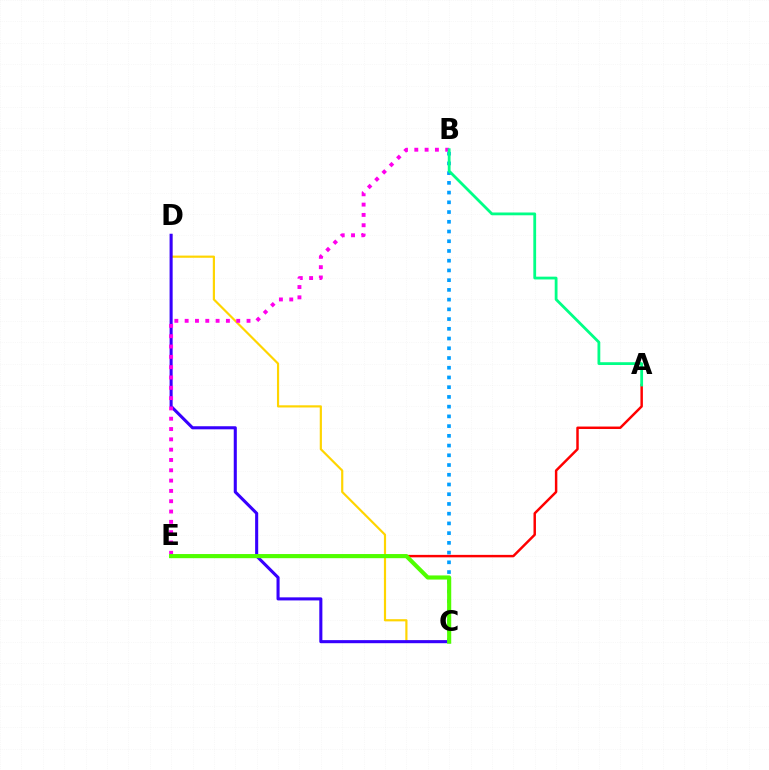{('C', 'D'): [{'color': '#ffd500', 'line_style': 'solid', 'thickness': 1.57}, {'color': '#3700ff', 'line_style': 'solid', 'thickness': 2.21}], ('A', 'E'): [{'color': '#ff0000', 'line_style': 'solid', 'thickness': 1.78}], ('B', 'C'): [{'color': '#009eff', 'line_style': 'dotted', 'thickness': 2.64}], ('B', 'E'): [{'color': '#ff00ed', 'line_style': 'dotted', 'thickness': 2.8}], ('C', 'E'): [{'color': '#4fff00', 'line_style': 'solid', 'thickness': 2.97}], ('A', 'B'): [{'color': '#00ff86', 'line_style': 'solid', 'thickness': 2.01}]}